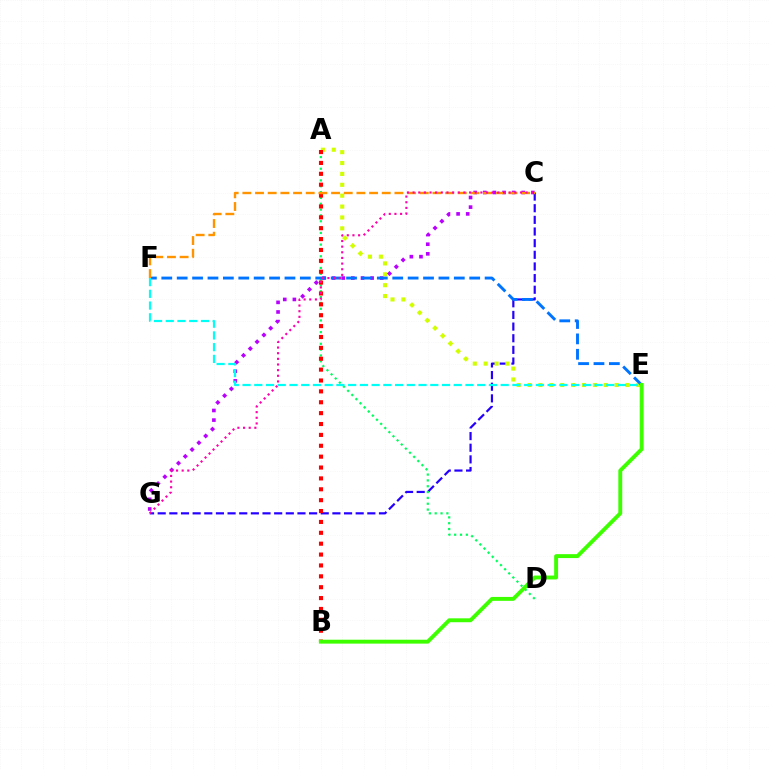{('C', 'G'): [{'color': '#b900ff', 'line_style': 'dotted', 'thickness': 2.61}, {'color': '#2500ff', 'line_style': 'dashed', 'thickness': 1.58}, {'color': '#ff00ac', 'line_style': 'dotted', 'thickness': 1.54}], ('A', 'D'): [{'color': '#00ff5c', 'line_style': 'dotted', 'thickness': 1.59}], ('A', 'E'): [{'color': '#d1ff00', 'line_style': 'dotted', 'thickness': 2.96}], ('A', 'B'): [{'color': '#ff0000', 'line_style': 'dotted', 'thickness': 2.96}], ('E', 'F'): [{'color': '#0074ff', 'line_style': 'dashed', 'thickness': 2.09}, {'color': '#00fff6', 'line_style': 'dashed', 'thickness': 1.59}], ('C', 'F'): [{'color': '#ff9400', 'line_style': 'dashed', 'thickness': 1.72}], ('B', 'E'): [{'color': '#3dff00', 'line_style': 'solid', 'thickness': 2.81}]}